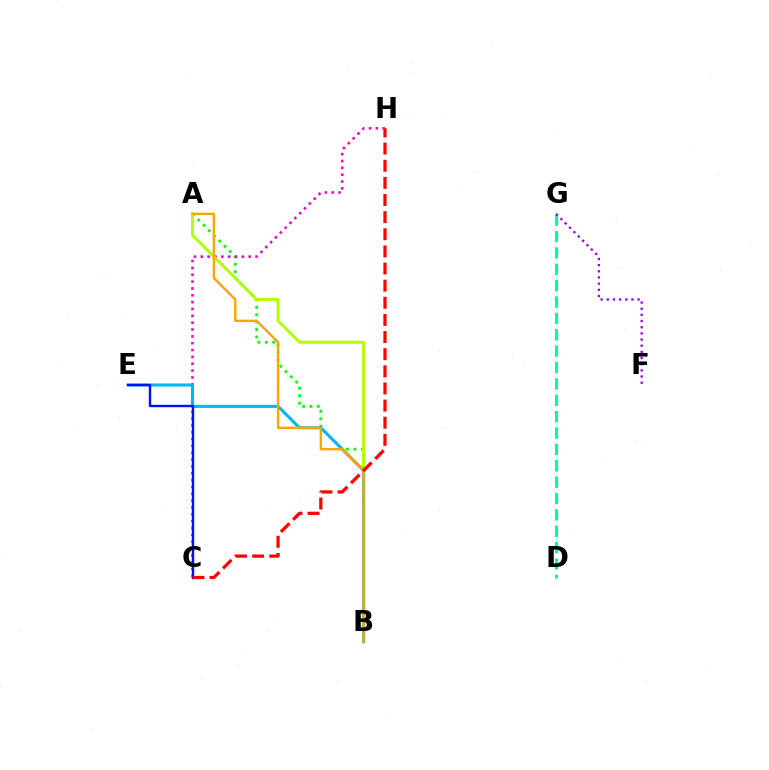{('A', 'B'): [{'color': '#08ff00', 'line_style': 'dotted', 'thickness': 2.01}, {'color': '#b3ff00', 'line_style': 'solid', 'thickness': 2.16}, {'color': '#ffa500', 'line_style': 'solid', 'thickness': 1.71}], ('D', 'G'): [{'color': '#00ff9d', 'line_style': 'dashed', 'thickness': 2.22}], ('C', 'H'): [{'color': '#ff00bd', 'line_style': 'dotted', 'thickness': 1.86}, {'color': '#ff0000', 'line_style': 'dashed', 'thickness': 2.33}], ('B', 'E'): [{'color': '#00b5ff', 'line_style': 'solid', 'thickness': 2.2}], ('C', 'E'): [{'color': '#0010ff', 'line_style': 'solid', 'thickness': 1.72}], ('F', 'G'): [{'color': '#9b00ff', 'line_style': 'dotted', 'thickness': 1.68}]}